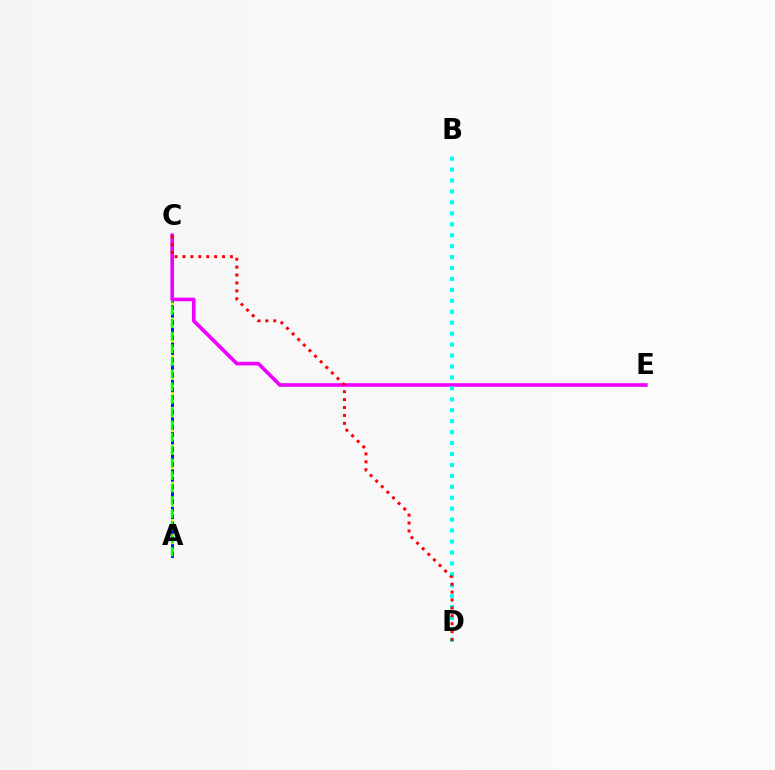{('A', 'C'): [{'color': '#0010ff', 'line_style': 'solid', 'thickness': 2.11}, {'color': '#fcf500', 'line_style': 'dotted', 'thickness': 2.03}, {'color': '#08ff00', 'line_style': 'dashed', 'thickness': 1.72}], ('C', 'E'): [{'color': '#ee00ff', 'line_style': 'solid', 'thickness': 2.61}], ('B', 'D'): [{'color': '#00fff6', 'line_style': 'dotted', 'thickness': 2.97}], ('C', 'D'): [{'color': '#ff0000', 'line_style': 'dotted', 'thickness': 2.15}]}